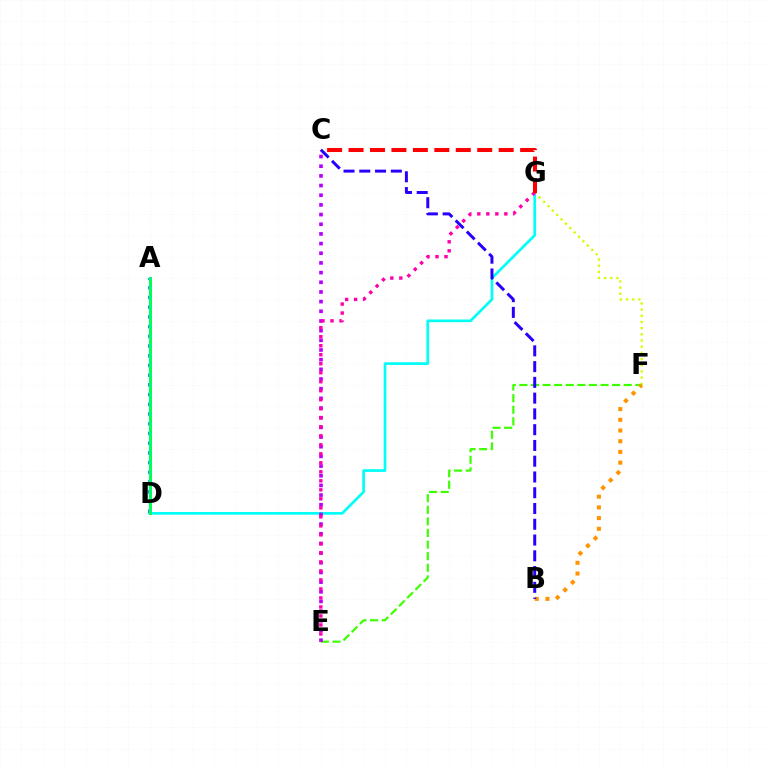{('F', 'G'): [{'color': '#d1ff00', 'line_style': 'dotted', 'thickness': 1.68}], ('D', 'G'): [{'color': '#00fff6', 'line_style': 'solid', 'thickness': 1.94}], ('E', 'F'): [{'color': '#3dff00', 'line_style': 'dashed', 'thickness': 1.58}], ('A', 'D'): [{'color': '#0074ff', 'line_style': 'dotted', 'thickness': 2.64}, {'color': '#00ff5c', 'line_style': 'solid', 'thickness': 2.17}], ('C', 'E'): [{'color': '#b900ff', 'line_style': 'dotted', 'thickness': 2.63}], ('B', 'F'): [{'color': '#ff9400', 'line_style': 'dotted', 'thickness': 2.91}], ('E', 'G'): [{'color': '#ff00ac', 'line_style': 'dotted', 'thickness': 2.45}], ('B', 'C'): [{'color': '#2500ff', 'line_style': 'dashed', 'thickness': 2.14}], ('C', 'G'): [{'color': '#ff0000', 'line_style': 'dashed', 'thickness': 2.91}]}